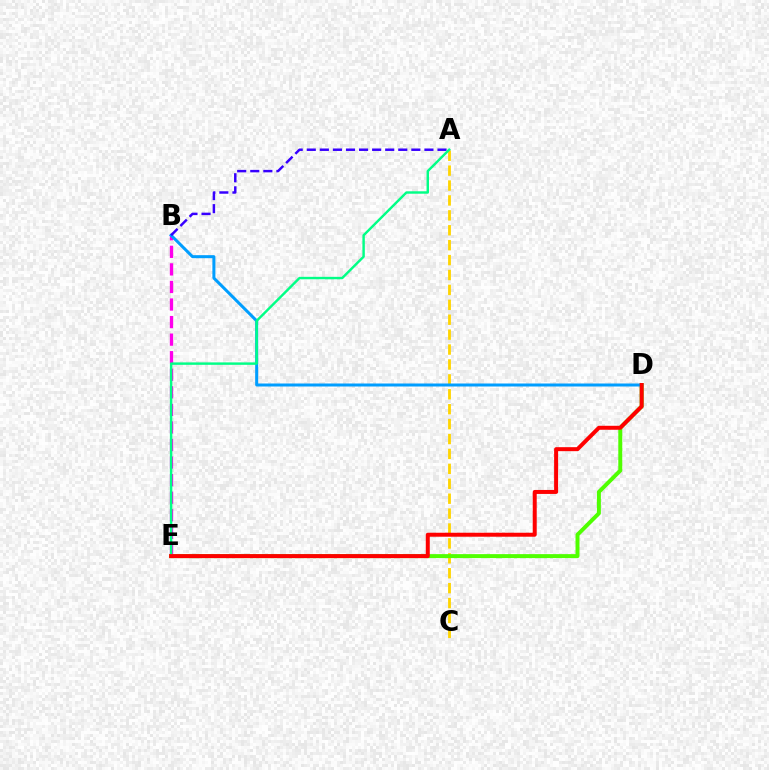{('A', 'C'): [{'color': '#ffd500', 'line_style': 'dashed', 'thickness': 2.03}], ('D', 'E'): [{'color': '#4fff00', 'line_style': 'solid', 'thickness': 2.85}, {'color': '#ff0000', 'line_style': 'solid', 'thickness': 2.87}], ('B', 'E'): [{'color': '#ff00ed', 'line_style': 'dashed', 'thickness': 2.39}], ('B', 'D'): [{'color': '#009eff', 'line_style': 'solid', 'thickness': 2.16}], ('A', 'B'): [{'color': '#3700ff', 'line_style': 'dashed', 'thickness': 1.78}], ('A', 'E'): [{'color': '#00ff86', 'line_style': 'solid', 'thickness': 1.75}]}